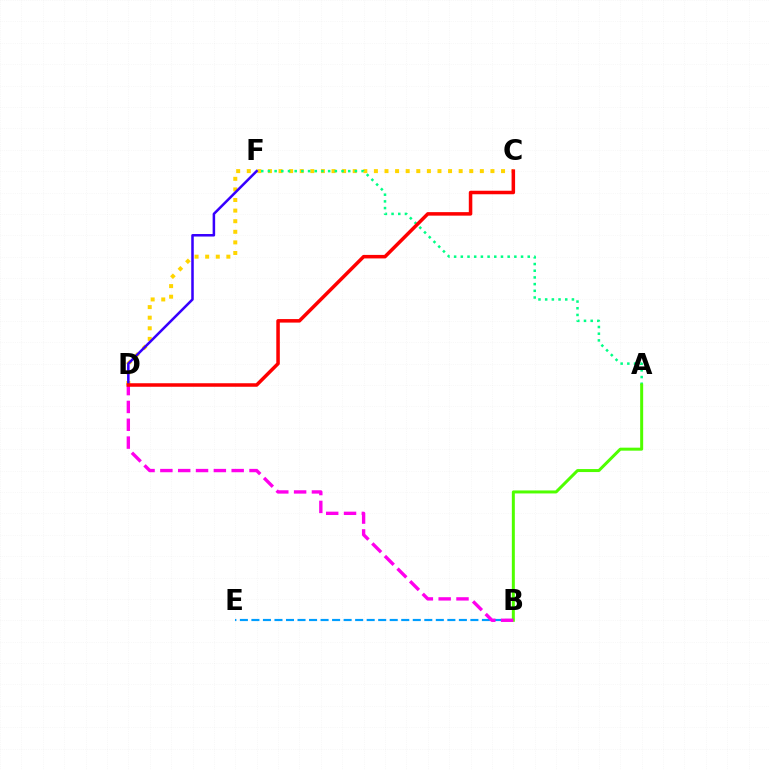{('C', 'D'): [{'color': '#ffd500', 'line_style': 'dotted', 'thickness': 2.88}, {'color': '#ff0000', 'line_style': 'solid', 'thickness': 2.53}], ('A', 'F'): [{'color': '#00ff86', 'line_style': 'dotted', 'thickness': 1.82}], ('B', 'E'): [{'color': '#009eff', 'line_style': 'dashed', 'thickness': 1.57}], ('D', 'F'): [{'color': '#3700ff', 'line_style': 'solid', 'thickness': 1.82}], ('A', 'B'): [{'color': '#4fff00', 'line_style': 'solid', 'thickness': 2.16}], ('B', 'D'): [{'color': '#ff00ed', 'line_style': 'dashed', 'thickness': 2.42}]}